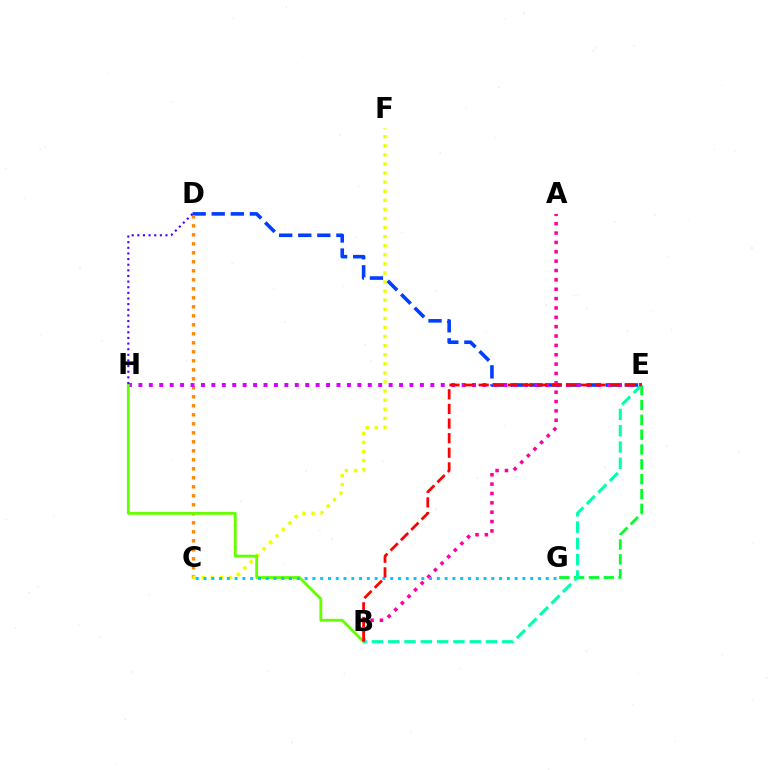{('D', 'E'): [{'color': '#003fff', 'line_style': 'dashed', 'thickness': 2.59}], ('A', 'B'): [{'color': '#ff00a0', 'line_style': 'dotted', 'thickness': 2.54}], ('E', 'G'): [{'color': '#00ff27', 'line_style': 'dashed', 'thickness': 2.02}], ('C', 'D'): [{'color': '#ff8800', 'line_style': 'dotted', 'thickness': 2.45}], ('E', 'H'): [{'color': '#d600ff', 'line_style': 'dotted', 'thickness': 2.83}], ('C', 'F'): [{'color': '#eeff00', 'line_style': 'dotted', 'thickness': 2.47}], ('B', 'H'): [{'color': '#66ff00', 'line_style': 'solid', 'thickness': 2.05}], ('B', 'E'): [{'color': '#00ffaf', 'line_style': 'dashed', 'thickness': 2.21}, {'color': '#ff0000', 'line_style': 'dashed', 'thickness': 1.99}], ('C', 'G'): [{'color': '#00c7ff', 'line_style': 'dotted', 'thickness': 2.11}], ('D', 'H'): [{'color': '#4f00ff', 'line_style': 'dotted', 'thickness': 1.53}]}